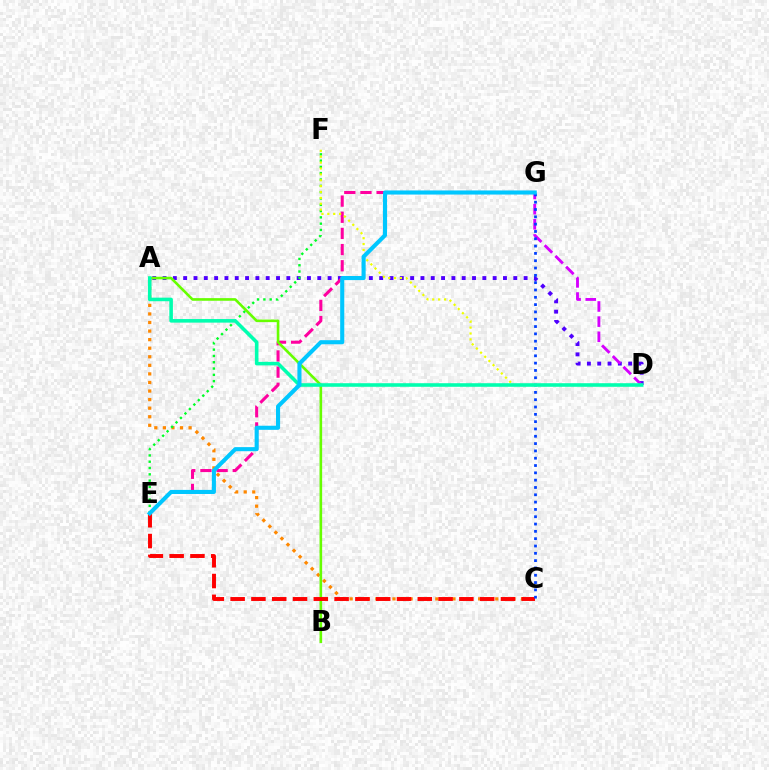{('A', 'D'): [{'color': '#4f00ff', 'line_style': 'dotted', 'thickness': 2.8}, {'color': '#00ffaf', 'line_style': 'solid', 'thickness': 2.57}], ('E', 'G'): [{'color': '#ff00a0', 'line_style': 'dashed', 'thickness': 2.2}, {'color': '#00c7ff', 'line_style': 'solid', 'thickness': 2.94}], ('A', 'C'): [{'color': '#ff8800', 'line_style': 'dotted', 'thickness': 2.33}], ('E', 'F'): [{'color': '#00ff27', 'line_style': 'dotted', 'thickness': 1.71}], ('A', 'B'): [{'color': '#66ff00', 'line_style': 'solid', 'thickness': 1.88}], ('D', 'G'): [{'color': '#d600ff', 'line_style': 'dashed', 'thickness': 2.06}], ('C', 'E'): [{'color': '#ff0000', 'line_style': 'dashed', 'thickness': 2.83}], ('C', 'G'): [{'color': '#003fff', 'line_style': 'dotted', 'thickness': 1.99}], ('D', 'F'): [{'color': '#eeff00', 'line_style': 'dotted', 'thickness': 1.6}]}